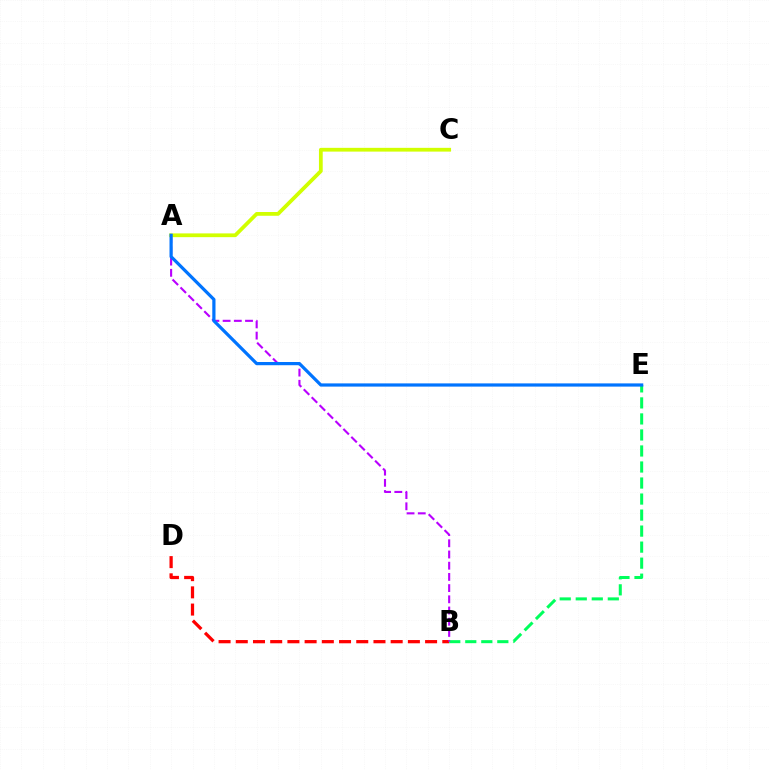{('B', 'D'): [{'color': '#ff0000', 'line_style': 'dashed', 'thickness': 2.34}], ('B', 'E'): [{'color': '#00ff5c', 'line_style': 'dashed', 'thickness': 2.18}], ('A', 'B'): [{'color': '#b900ff', 'line_style': 'dashed', 'thickness': 1.52}], ('A', 'C'): [{'color': '#d1ff00', 'line_style': 'solid', 'thickness': 2.71}], ('A', 'E'): [{'color': '#0074ff', 'line_style': 'solid', 'thickness': 2.31}]}